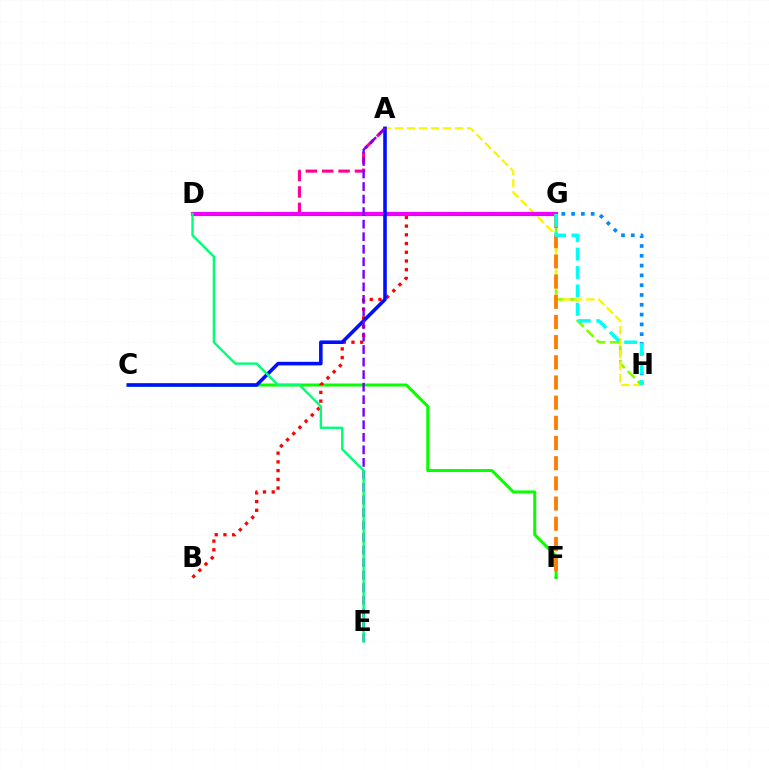{('C', 'F'): [{'color': '#08ff00', 'line_style': 'solid', 'thickness': 2.17}], ('G', 'H'): [{'color': '#84ff00', 'line_style': 'dashed', 'thickness': 1.92}, {'color': '#008cff', 'line_style': 'dotted', 'thickness': 2.66}, {'color': '#00fff6', 'line_style': 'dashed', 'thickness': 2.5}], ('B', 'G'): [{'color': '#ff0000', 'line_style': 'dotted', 'thickness': 2.37}], ('A', 'H'): [{'color': '#fcf500', 'line_style': 'dashed', 'thickness': 1.63}], ('A', 'D'): [{'color': '#ff0094', 'line_style': 'dashed', 'thickness': 2.22}], ('D', 'G'): [{'color': '#ee00ff', 'line_style': 'solid', 'thickness': 3.0}], ('F', 'G'): [{'color': '#ff7c00', 'line_style': 'dashed', 'thickness': 2.74}], ('A', 'C'): [{'color': '#0010ff', 'line_style': 'solid', 'thickness': 2.58}], ('A', 'E'): [{'color': '#7200ff', 'line_style': 'dashed', 'thickness': 1.7}], ('D', 'E'): [{'color': '#00ff74', 'line_style': 'solid', 'thickness': 1.71}]}